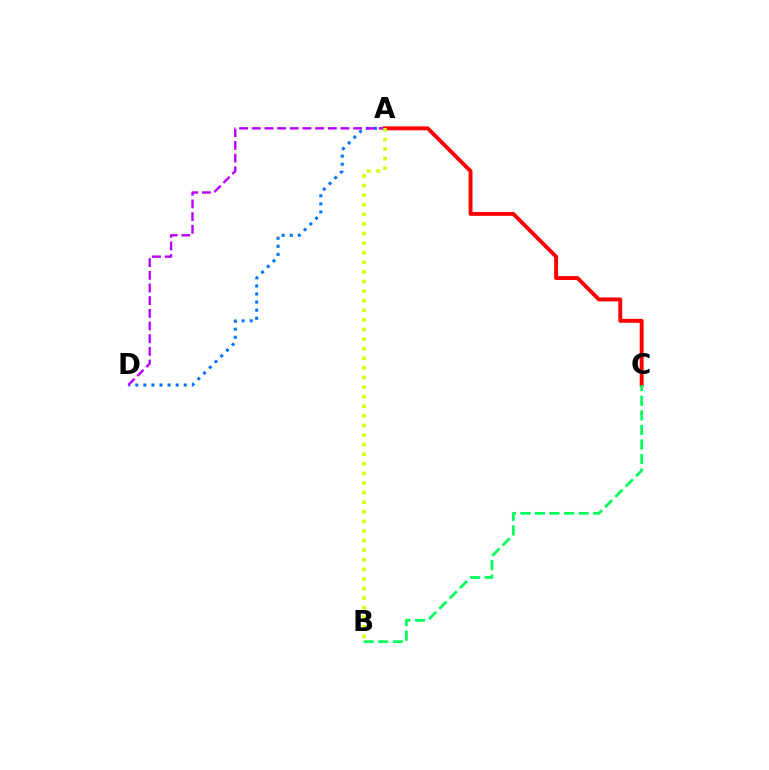{('A', 'D'): [{'color': '#0074ff', 'line_style': 'dotted', 'thickness': 2.2}, {'color': '#b900ff', 'line_style': 'dashed', 'thickness': 1.72}], ('A', 'C'): [{'color': '#ff0000', 'line_style': 'solid', 'thickness': 2.81}], ('A', 'B'): [{'color': '#d1ff00', 'line_style': 'dotted', 'thickness': 2.61}], ('B', 'C'): [{'color': '#00ff5c', 'line_style': 'dashed', 'thickness': 1.98}]}